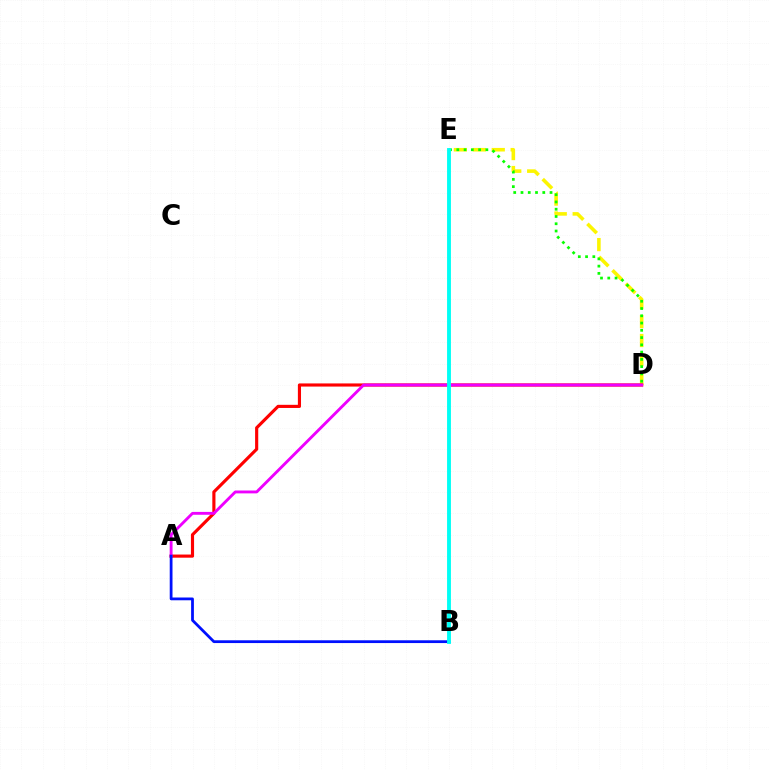{('D', 'E'): [{'color': '#fcf500', 'line_style': 'dashed', 'thickness': 2.57}, {'color': '#08ff00', 'line_style': 'dotted', 'thickness': 1.97}], ('A', 'D'): [{'color': '#ff0000', 'line_style': 'solid', 'thickness': 2.26}, {'color': '#ee00ff', 'line_style': 'solid', 'thickness': 2.07}], ('A', 'B'): [{'color': '#0010ff', 'line_style': 'solid', 'thickness': 2.0}], ('B', 'E'): [{'color': '#00fff6', 'line_style': 'solid', 'thickness': 2.79}]}